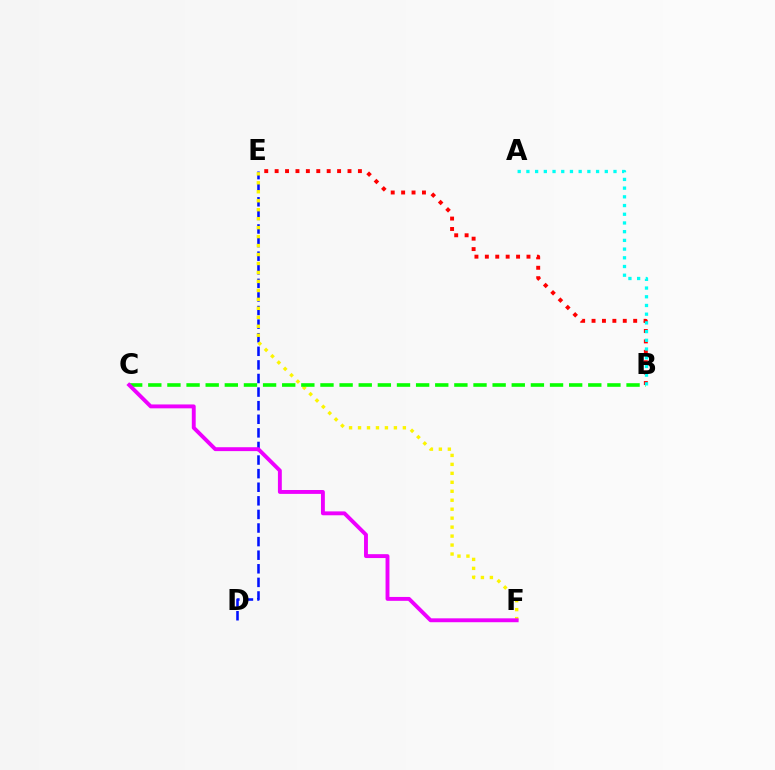{('D', 'E'): [{'color': '#0010ff', 'line_style': 'dashed', 'thickness': 1.85}], ('E', 'F'): [{'color': '#fcf500', 'line_style': 'dotted', 'thickness': 2.44}], ('B', 'C'): [{'color': '#08ff00', 'line_style': 'dashed', 'thickness': 2.6}], ('C', 'F'): [{'color': '#ee00ff', 'line_style': 'solid', 'thickness': 2.8}], ('B', 'E'): [{'color': '#ff0000', 'line_style': 'dotted', 'thickness': 2.83}], ('A', 'B'): [{'color': '#00fff6', 'line_style': 'dotted', 'thickness': 2.37}]}